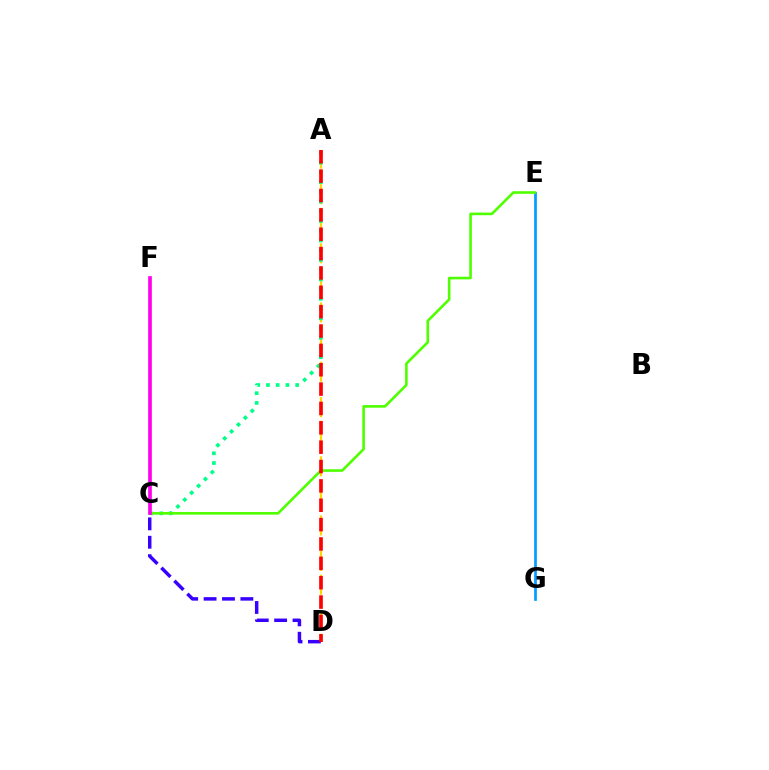{('C', 'D'): [{'color': '#3700ff', 'line_style': 'dashed', 'thickness': 2.5}], ('A', 'D'): [{'color': '#ffd500', 'line_style': 'dashed', 'thickness': 1.61}, {'color': '#ff0000', 'line_style': 'dashed', 'thickness': 2.63}], ('E', 'G'): [{'color': '#009eff', 'line_style': 'solid', 'thickness': 1.95}], ('A', 'C'): [{'color': '#00ff86', 'line_style': 'dotted', 'thickness': 2.64}], ('C', 'E'): [{'color': '#4fff00', 'line_style': 'solid', 'thickness': 1.88}], ('C', 'F'): [{'color': '#ff00ed', 'line_style': 'solid', 'thickness': 2.64}]}